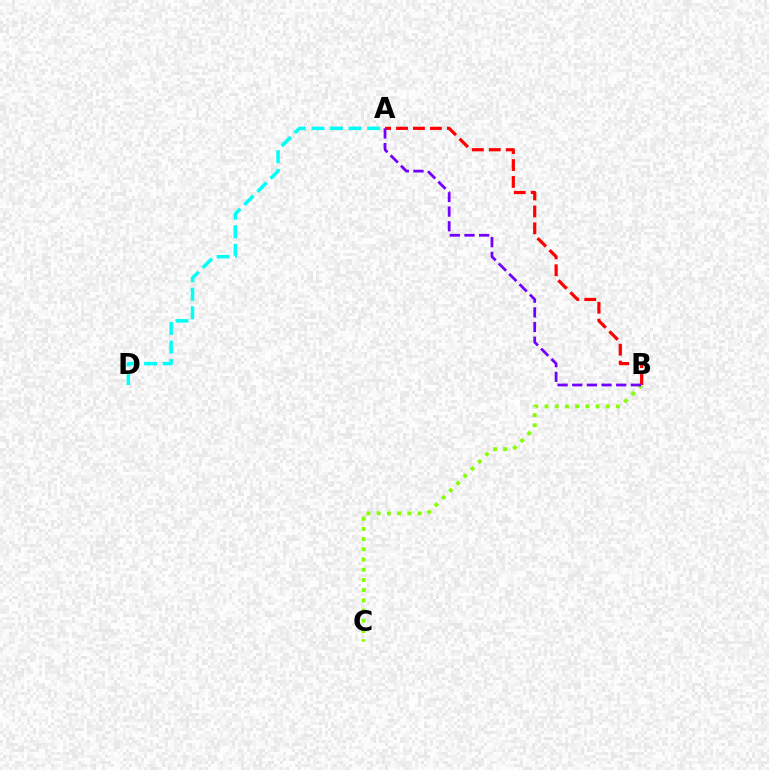{('B', 'C'): [{'color': '#84ff00', 'line_style': 'dotted', 'thickness': 2.77}], ('A', 'D'): [{'color': '#00fff6', 'line_style': 'dashed', 'thickness': 2.52}], ('A', 'B'): [{'color': '#ff0000', 'line_style': 'dashed', 'thickness': 2.3}, {'color': '#7200ff', 'line_style': 'dashed', 'thickness': 1.99}]}